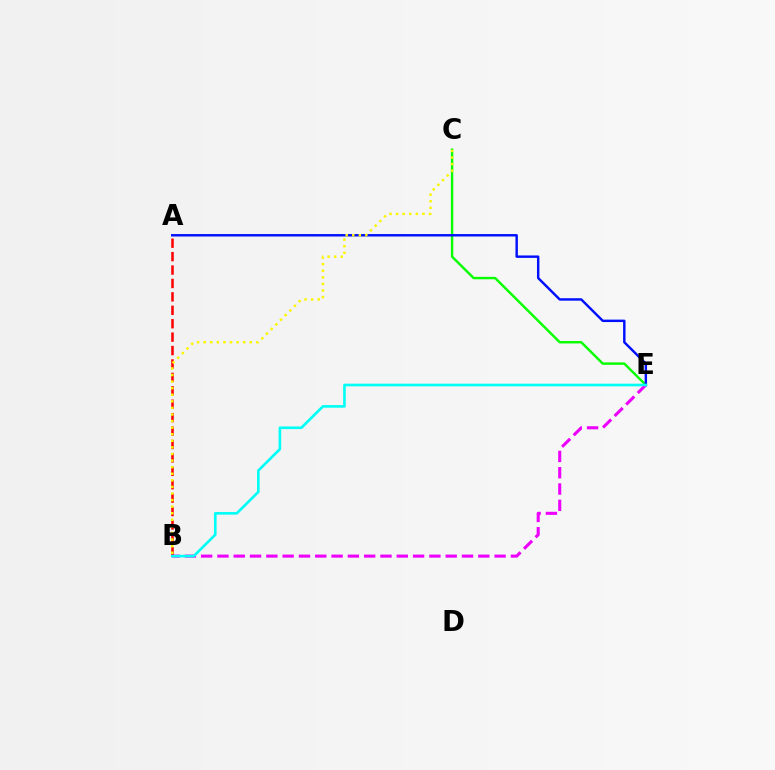{('C', 'E'): [{'color': '#08ff00', 'line_style': 'solid', 'thickness': 1.75}], ('A', 'E'): [{'color': '#0010ff', 'line_style': 'solid', 'thickness': 1.76}], ('A', 'B'): [{'color': '#ff0000', 'line_style': 'dashed', 'thickness': 1.82}], ('B', 'E'): [{'color': '#ee00ff', 'line_style': 'dashed', 'thickness': 2.21}, {'color': '#00fff6', 'line_style': 'solid', 'thickness': 1.89}], ('B', 'C'): [{'color': '#fcf500', 'line_style': 'dotted', 'thickness': 1.79}]}